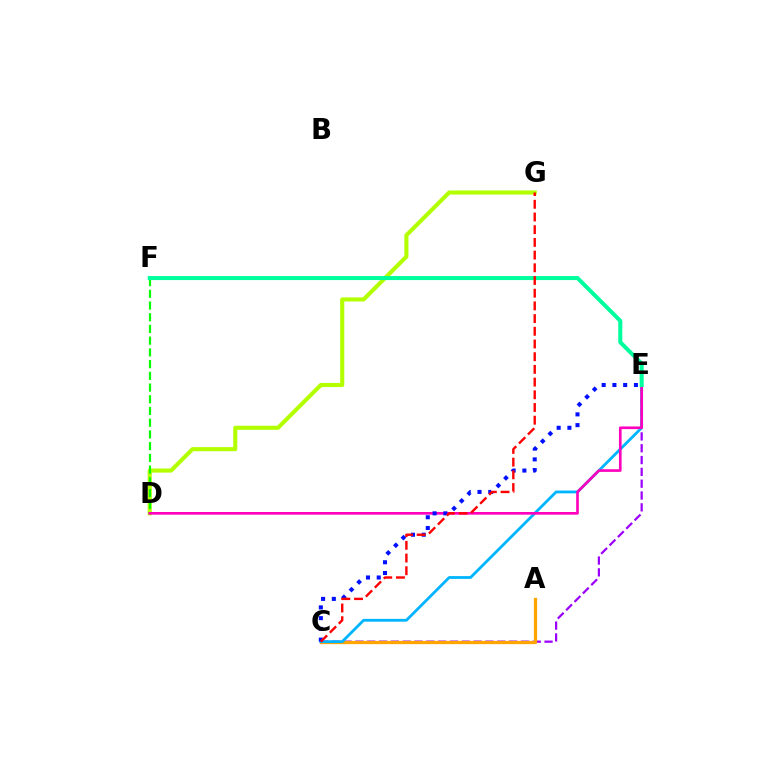{('D', 'G'): [{'color': '#b3ff00', 'line_style': 'solid', 'thickness': 2.95}], ('C', 'E'): [{'color': '#9b00ff', 'line_style': 'dashed', 'thickness': 1.61}, {'color': '#00b5ff', 'line_style': 'solid', 'thickness': 2.01}, {'color': '#0010ff', 'line_style': 'dotted', 'thickness': 2.92}], ('A', 'C'): [{'color': '#ffa500', 'line_style': 'solid', 'thickness': 2.34}], ('D', 'F'): [{'color': '#08ff00', 'line_style': 'dashed', 'thickness': 1.59}], ('D', 'E'): [{'color': '#ff00bd', 'line_style': 'solid', 'thickness': 1.91}], ('E', 'F'): [{'color': '#00ff9d', 'line_style': 'solid', 'thickness': 2.9}], ('C', 'G'): [{'color': '#ff0000', 'line_style': 'dashed', 'thickness': 1.73}]}